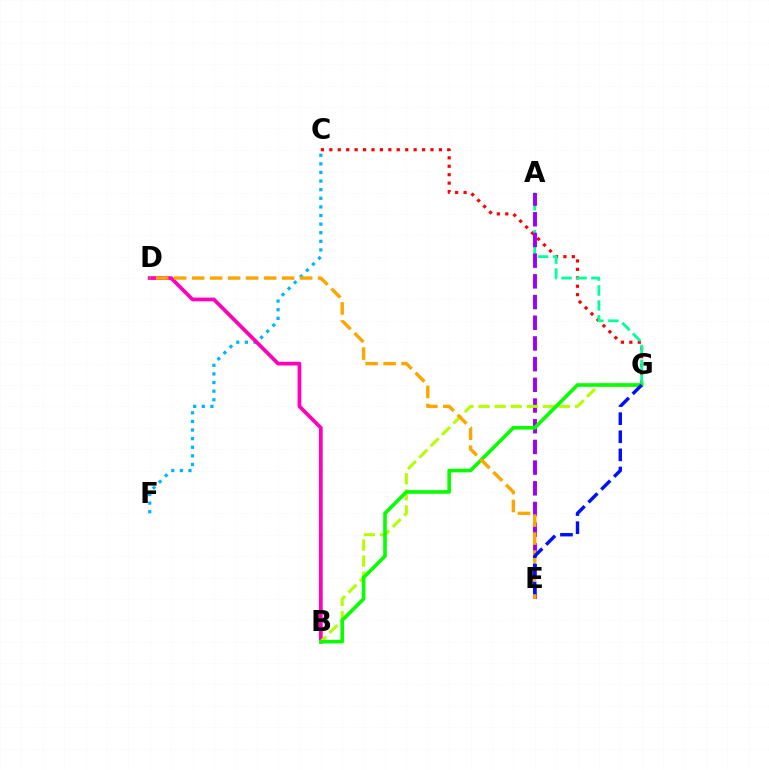{('C', 'G'): [{'color': '#ff0000', 'line_style': 'dotted', 'thickness': 2.29}], ('C', 'F'): [{'color': '#00b5ff', 'line_style': 'dotted', 'thickness': 2.34}], ('A', 'G'): [{'color': '#00ff9d', 'line_style': 'dashed', 'thickness': 2.03}], ('B', 'D'): [{'color': '#ff00bd', 'line_style': 'solid', 'thickness': 2.69}], ('A', 'E'): [{'color': '#9b00ff', 'line_style': 'dashed', 'thickness': 2.81}], ('B', 'G'): [{'color': '#b3ff00', 'line_style': 'dashed', 'thickness': 2.18}, {'color': '#08ff00', 'line_style': 'solid', 'thickness': 2.61}], ('D', 'E'): [{'color': '#ffa500', 'line_style': 'dashed', 'thickness': 2.45}], ('E', 'G'): [{'color': '#0010ff', 'line_style': 'dashed', 'thickness': 2.46}]}